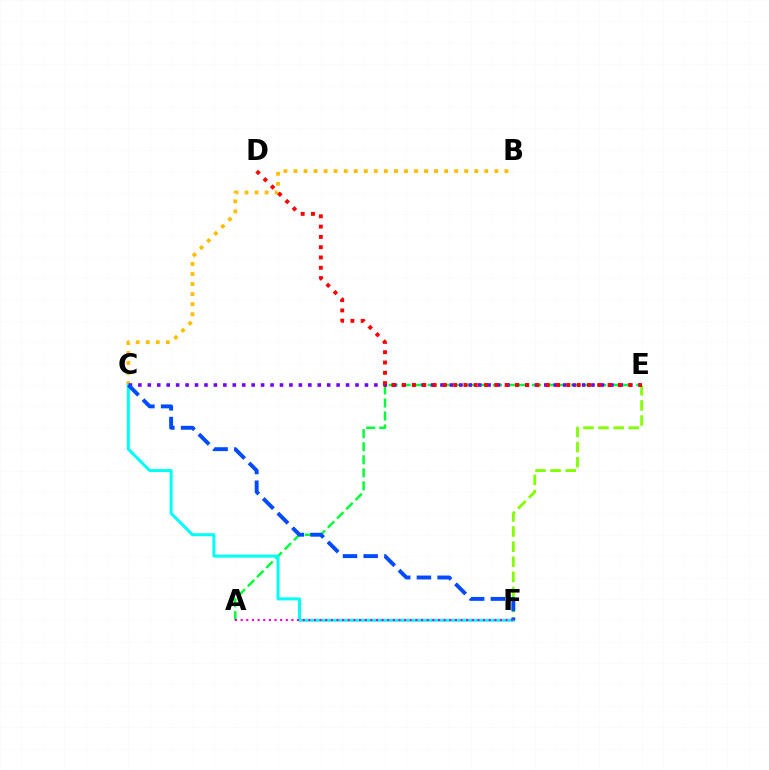{('E', 'F'): [{'color': '#84ff00', 'line_style': 'dashed', 'thickness': 2.05}], ('A', 'E'): [{'color': '#00ff39', 'line_style': 'dashed', 'thickness': 1.77}], ('B', 'C'): [{'color': '#ffbd00', 'line_style': 'dotted', 'thickness': 2.73}], ('C', 'F'): [{'color': '#00fff6', 'line_style': 'solid', 'thickness': 2.17}, {'color': '#004bff', 'line_style': 'dashed', 'thickness': 2.81}], ('C', 'E'): [{'color': '#7200ff', 'line_style': 'dotted', 'thickness': 2.56}], ('D', 'E'): [{'color': '#ff0000', 'line_style': 'dotted', 'thickness': 2.8}], ('A', 'F'): [{'color': '#ff00cf', 'line_style': 'dotted', 'thickness': 1.53}]}